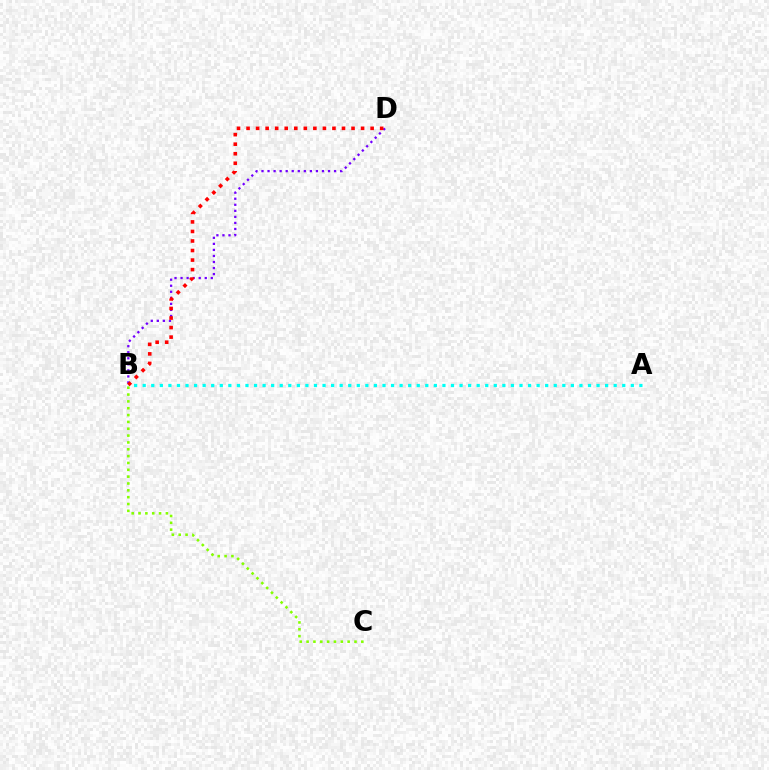{('B', 'D'): [{'color': '#7200ff', 'line_style': 'dotted', 'thickness': 1.64}, {'color': '#ff0000', 'line_style': 'dotted', 'thickness': 2.59}], ('B', 'C'): [{'color': '#84ff00', 'line_style': 'dotted', 'thickness': 1.86}], ('A', 'B'): [{'color': '#00fff6', 'line_style': 'dotted', 'thickness': 2.33}]}